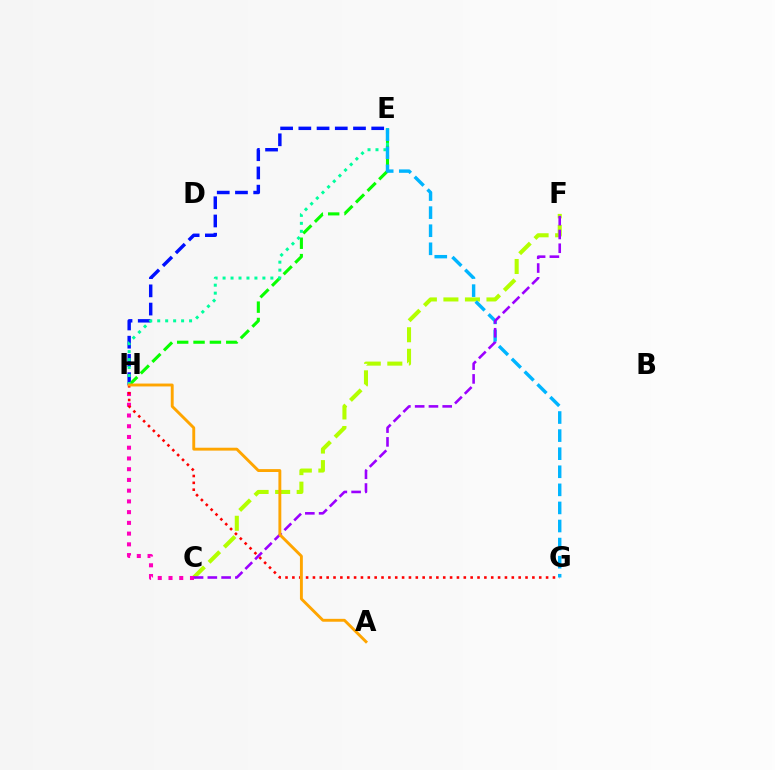{('E', 'H'): [{'color': '#0010ff', 'line_style': 'dashed', 'thickness': 2.48}, {'color': '#08ff00', 'line_style': 'dashed', 'thickness': 2.22}, {'color': '#00ff9d', 'line_style': 'dotted', 'thickness': 2.16}], ('C', 'F'): [{'color': '#b3ff00', 'line_style': 'dashed', 'thickness': 2.93}, {'color': '#9b00ff', 'line_style': 'dashed', 'thickness': 1.87}], ('C', 'H'): [{'color': '#ff00bd', 'line_style': 'dotted', 'thickness': 2.92}], ('G', 'H'): [{'color': '#ff0000', 'line_style': 'dotted', 'thickness': 1.86}], ('E', 'G'): [{'color': '#00b5ff', 'line_style': 'dashed', 'thickness': 2.46}], ('A', 'H'): [{'color': '#ffa500', 'line_style': 'solid', 'thickness': 2.08}]}